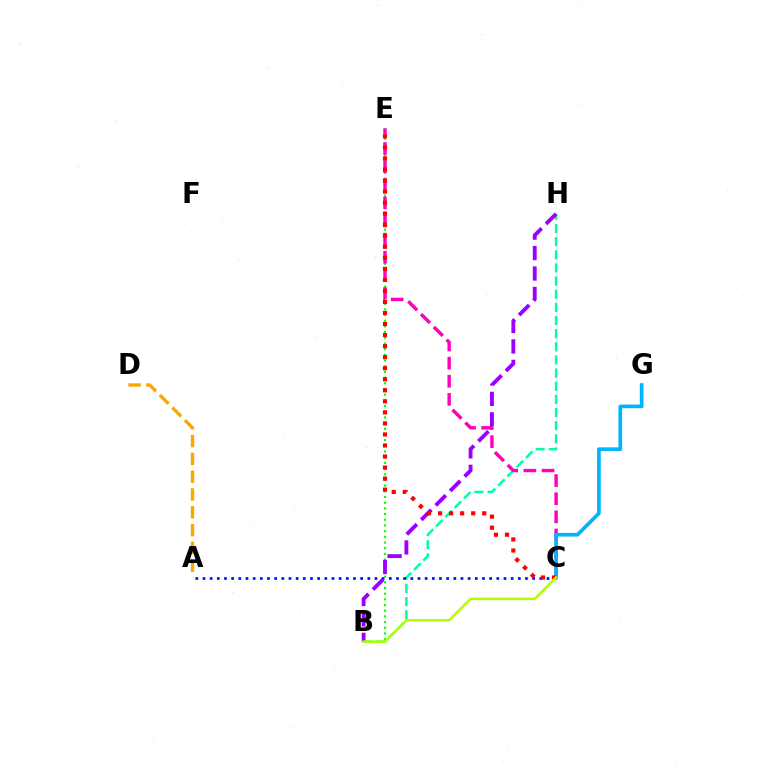{('A', 'D'): [{'color': '#ffa500', 'line_style': 'dashed', 'thickness': 2.42}], ('B', 'H'): [{'color': '#00ff9d', 'line_style': 'dashed', 'thickness': 1.79}, {'color': '#9b00ff', 'line_style': 'dashed', 'thickness': 2.78}], ('A', 'C'): [{'color': '#0010ff', 'line_style': 'dotted', 'thickness': 1.95}], ('B', 'E'): [{'color': '#08ff00', 'line_style': 'dotted', 'thickness': 1.55}], ('C', 'E'): [{'color': '#ff00bd', 'line_style': 'dashed', 'thickness': 2.46}, {'color': '#ff0000', 'line_style': 'dotted', 'thickness': 3.0}], ('C', 'G'): [{'color': '#00b5ff', 'line_style': 'solid', 'thickness': 2.65}], ('B', 'C'): [{'color': '#b3ff00', 'line_style': 'solid', 'thickness': 1.82}]}